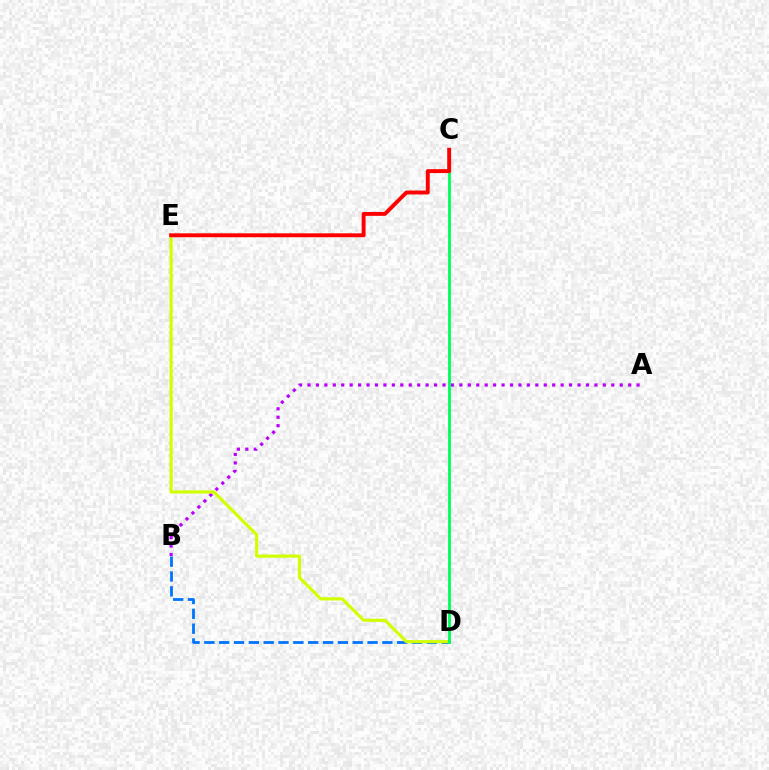{('A', 'B'): [{'color': '#b900ff', 'line_style': 'dotted', 'thickness': 2.29}], ('B', 'D'): [{'color': '#0074ff', 'line_style': 'dashed', 'thickness': 2.02}], ('D', 'E'): [{'color': '#d1ff00', 'line_style': 'solid', 'thickness': 2.26}], ('C', 'D'): [{'color': '#00ff5c', 'line_style': 'solid', 'thickness': 2.05}], ('C', 'E'): [{'color': '#ff0000', 'line_style': 'solid', 'thickness': 2.82}]}